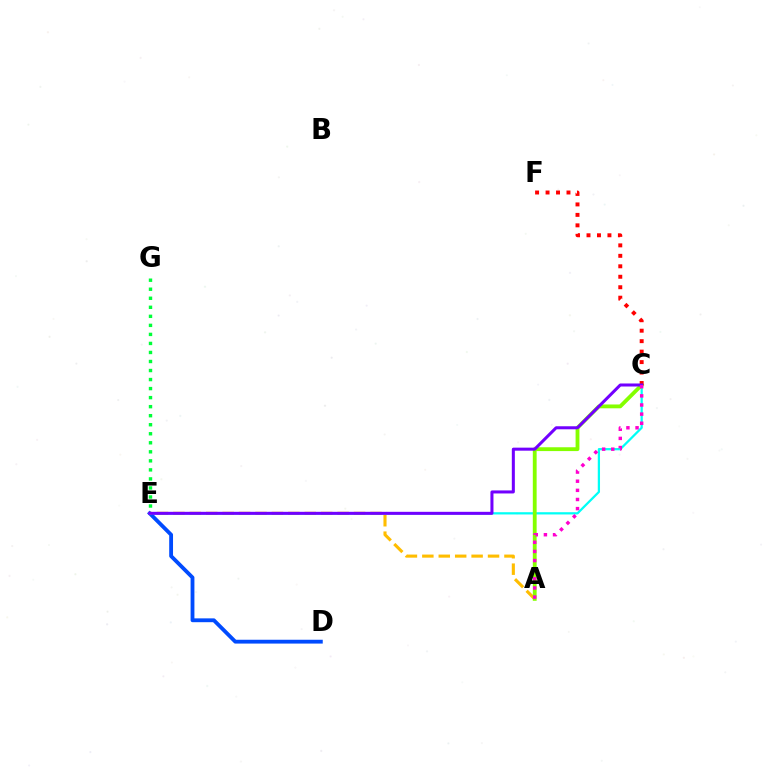{('D', 'E'): [{'color': '#004bff', 'line_style': 'solid', 'thickness': 2.75}], ('A', 'E'): [{'color': '#ffbd00', 'line_style': 'dashed', 'thickness': 2.23}], ('C', 'E'): [{'color': '#00fff6', 'line_style': 'solid', 'thickness': 1.62}, {'color': '#7200ff', 'line_style': 'solid', 'thickness': 2.18}], ('E', 'G'): [{'color': '#00ff39', 'line_style': 'dotted', 'thickness': 2.45}], ('A', 'C'): [{'color': '#84ff00', 'line_style': 'solid', 'thickness': 2.76}, {'color': '#ff00cf', 'line_style': 'dotted', 'thickness': 2.48}], ('C', 'F'): [{'color': '#ff0000', 'line_style': 'dotted', 'thickness': 2.84}]}